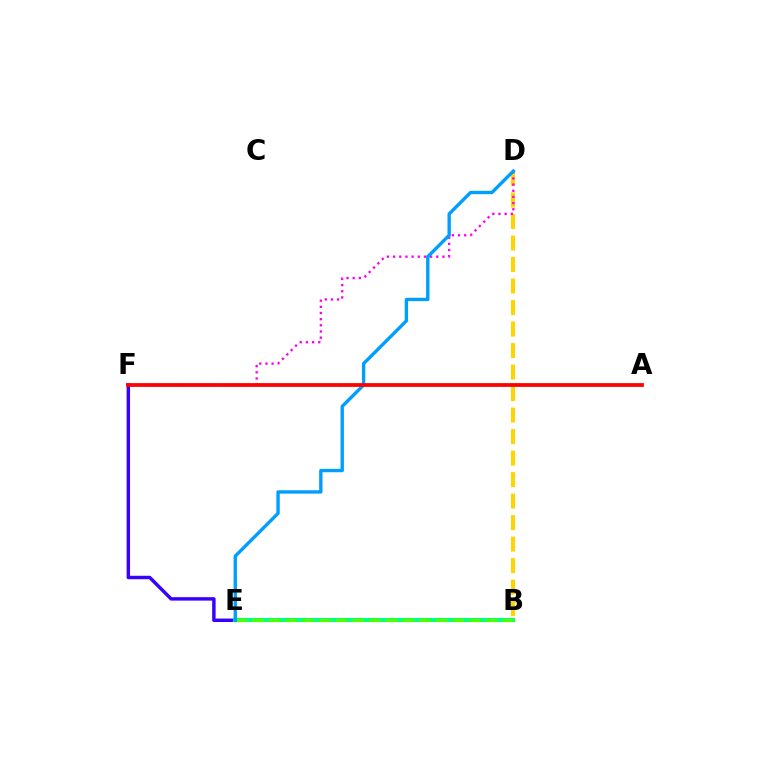{('E', 'F'): [{'color': '#3700ff', 'line_style': 'solid', 'thickness': 2.48}], ('B', 'D'): [{'color': '#ffd500', 'line_style': 'dashed', 'thickness': 2.92}], ('B', 'E'): [{'color': '#00ff86', 'line_style': 'solid', 'thickness': 2.96}, {'color': '#4fff00', 'line_style': 'dashed', 'thickness': 2.27}], ('D', 'F'): [{'color': '#ff00ed', 'line_style': 'dotted', 'thickness': 1.67}], ('D', 'E'): [{'color': '#009eff', 'line_style': 'solid', 'thickness': 2.42}], ('A', 'F'): [{'color': '#ff0000', 'line_style': 'solid', 'thickness': 2.72}]}